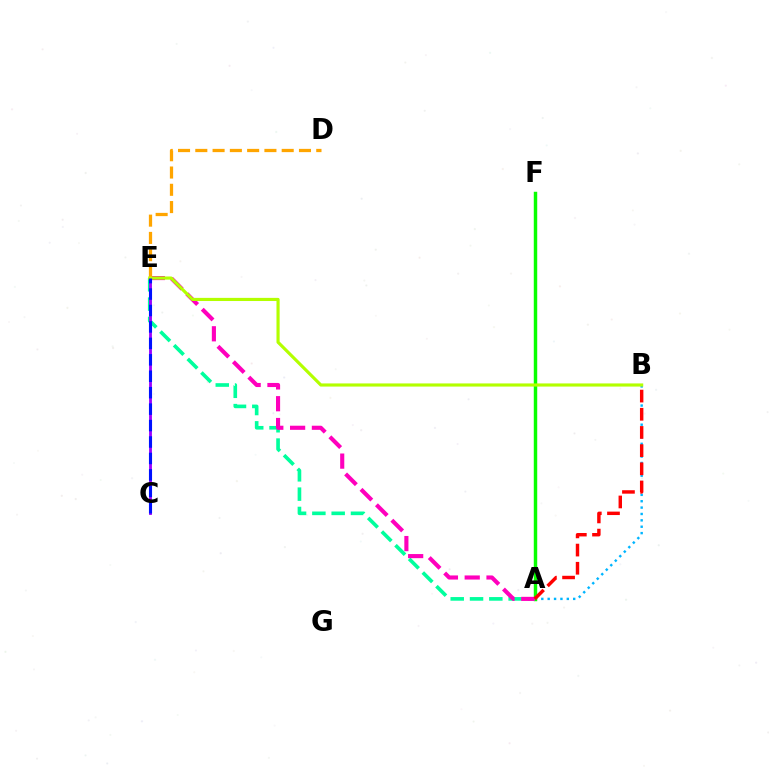{('A', 'B'): [{'color': '#00b5ff', 'line_style': 'dotted', 'thickness': 1.73}, {'color': '#ff0000', 'line_style': 'dashed', 'thickness': 2.47}], ('A', 'F'): [{'color': '#08ff00', 'line_style': 'solid', 'thickness': 2.48}], ('A', 'E'): [{'color': '#00ff9d', 'line_style': 'dashed', 'thickness': 2.62}, {'color': '#ff00bd', 'line_style': 'dashed', 'thickness': 2.96}], ('C', 'E'): [{'color': '#9b00ff', 'line_style': 'solid', 'thickness': 2.04}, {'color': '#0010ff', 'line_style': 'dashed', 'thickness': 2.23}], ('D', 'E'): [{'color': '#ffa500', 'line_style': 'dashed', 'thickness': 2.35}], ('B', 'E'): [{'color': '#b3ff00', 'line_style': 'solid', 'thickness': 2.27}]}